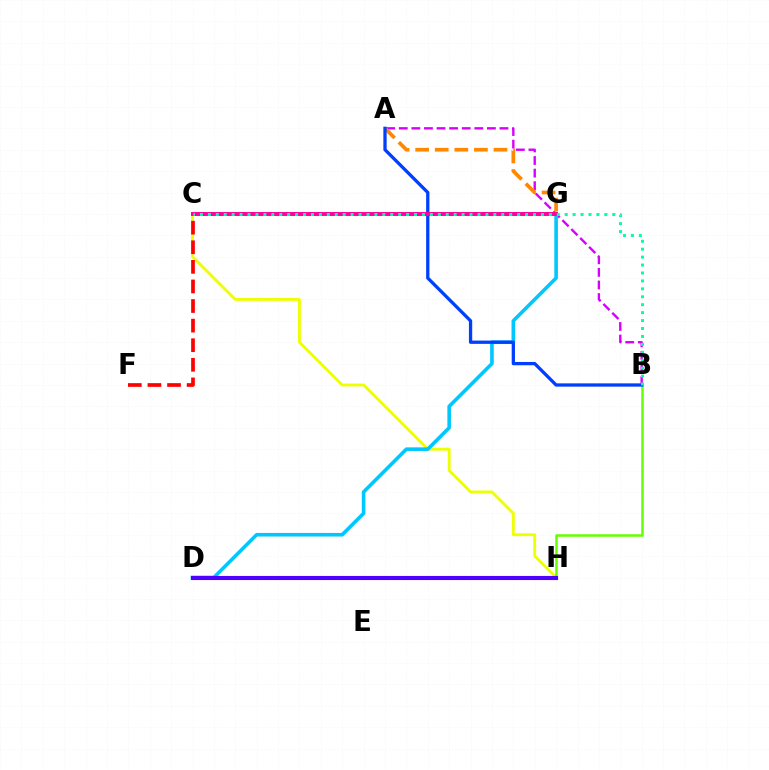{('C', 'G'): [{'color': '#00ff27', 'line_style': 'dashed', 'thickness': 2.65}, {'color': '#ff00a0', 'line_style': 'solid', 'thickness': 2.84}], ('A', 'B'): [{'color': '#d600ff', 'line_style': 'dashed', 'thickness': 1.71}, {'color': '#003fff', 'line_style': 'solid', 'thickness': 2.37}], ('C', 'H'): [{'color': '#eeff00', 'line_style': 'solid', 'thickness': 2.05}], ('B', 'H'): [{'color': '#66ff00', 'line_style': 'solid', 'thickness': 1.81}], ('D', 'G'): [{'color': '#00c7ff', 'line_style': 'solid', 'thickness': 2.59}], ('D', 'H'): [{'color': '#4f00ff', 'line_style': 'solid', 'thickness': 2.96}], ('C', 'F'): [{'color': '#ff0000', 'line_style': 'dashed', 'thickness': 2.66}], ('A', 'G'): [{'color': '#ff8800', 'line_style': 'dashed', 'thickness': 2.66}], ('B', 'C'): [{'color': '#00ffaf', 'line_style': 'dotted', 'thickness': 2.15}]}